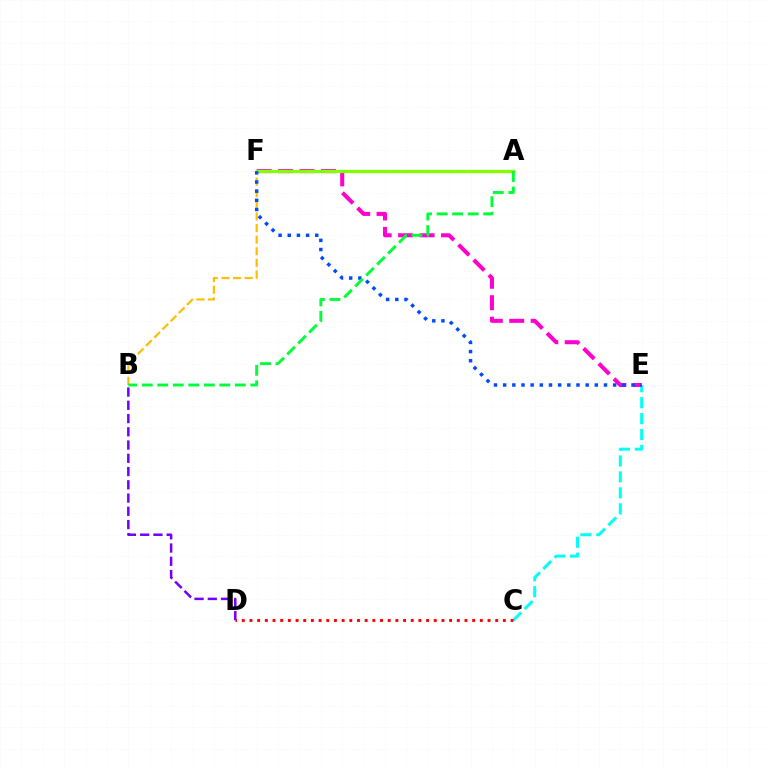{('B', 'F'): [{'color': '#ffbd00', 'line_style': 'dashed', 'thickness': 1.58}], ('C', 'E'): [{'color': '#00fff6', 'line_style': 'dashed', 'thickness': 2.16}], ('B', 'D'): [{'color': '#7200ff', 'line_style': 'dashed', 'thickness': 1.8}], ('E', 'F'): [{'color': '#ff00cf', 'line_style': 'dashed', 'thickness': 2.91}, {'color': '#004bff', 'line_style': 'dotted', 'thickness': 2.49}], ('A', 'F'): [{'color': '#84ff00', 'line_style': 'solid', 'thickness': 2.35}], ('A', 'B'): [{'color': '#00ff39', 'line_style': 'dashed', 'thickness': 2.11}], ('C', 'D'): [{'color': '#ff0000', 'line_style': 'dotted', 'thickness': 2.09}]}